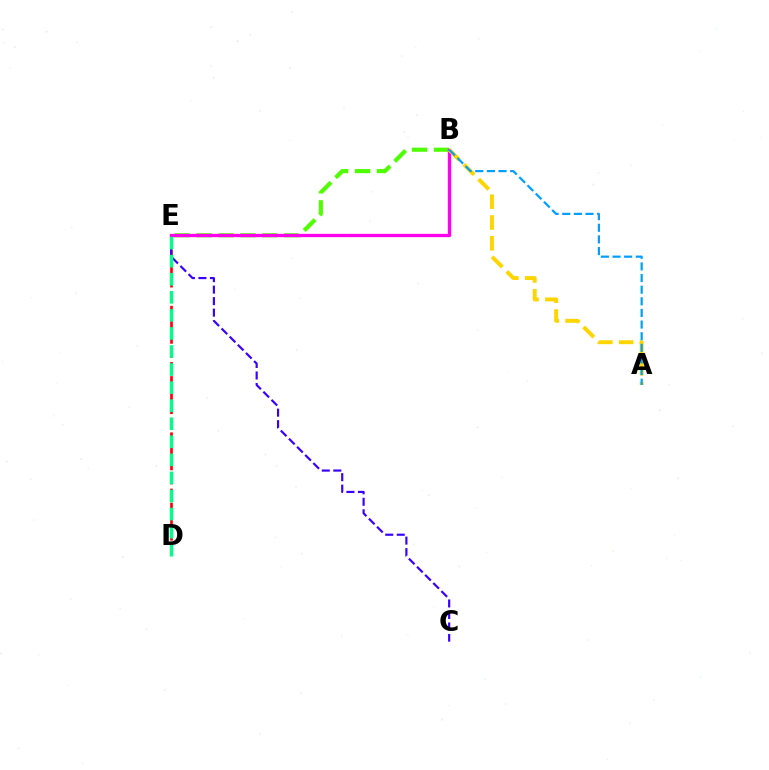{('B', 'E'): [{'color': '#4fff00', 'line_style': 'dashed', 'thickness': 2.98}, {'color': '#ff00ed', 'line_style': 'solid', 'thickness': 2.38}], ('D', 'E'): [{'color': '#ff0000', 'line_style': 'dashed', 'thickness': 1.91}, {'color': '#00ff86', 'line_style': 'dashed', 'thickness': 2.45}], ('C', 'E'): [{'color': '#3700ff', 'line_style': 'dashed', 'thickness': 1.56}], ('A', 'B'): [{'color': '#ffd500', 'line_style': 'dashed', 'thickness': 2.83}, {'color': '#009eff', 'line_style': 'dashed', 'thickness': 1.58}]}